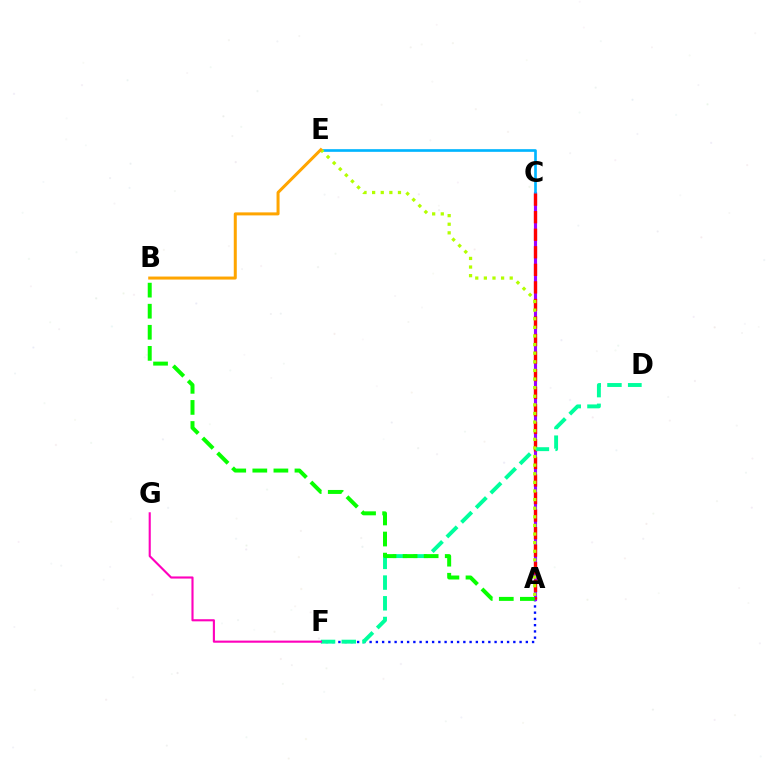{('A', 'F'): [{'color': '#0010ff', 'line_style': 'dotted', 'thickness': 1.7}], ('A', 'C'): [{'color': '#9b00ff', 'line_style': 'solid', 'thickness': 2.25}, {'color': '#ff0000', 'line_style': 'dashed', 'thickness': 2.38}], ('C', 'E'): [{'color': '#00b5ff', 'line_style': 'solid', 'thickness': 1.92}], ('D', 'F'): [{'color': '#00ff9d', 'line_style': 'dashed', 'thickness': 2.81}], ('F', 'G'): [{'color': '#ff00bd', 'line_style': 'solid', 'thickness': 1.53}], ('A', 'E'): [{'color': '#b3ff00', 'line_style': 'dotted', 'thickness': 2.34}], ('B', 'E'): [{'color': '#ffa500', 'line_style': 'solid', 'thickness': 2.17}], ('A', 'B'): [{'color': '#08ff00', 'line_style': 'dashed', 'thickness': 2.86}]}